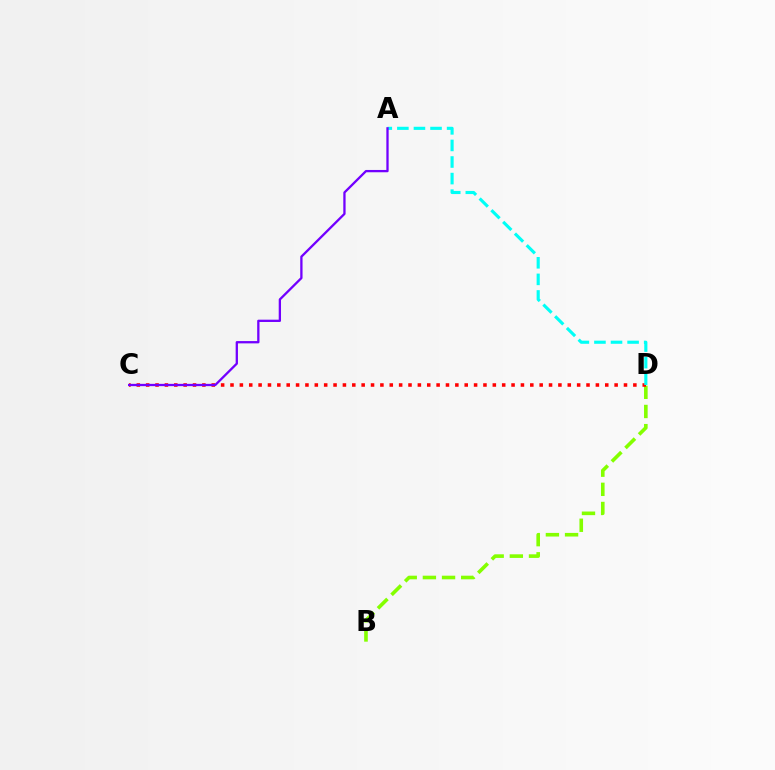{('B', 'D'): [{'color': '#84ff00', 'line_style': 'dashed', 'thickness': 2.6}], ('C', 'D'): [{'color': '#ff0000', 'line_style': 'dotted', 'thickness': 2.55}], ('A', 'D'): [{'color': '#00fff6', 'line_style': 'dashed', 'thickness': 2.25}], ('A', 'C'): [{'color': '#7200ff', 'line_style': 'solid', 'thickness': 1.65}]}